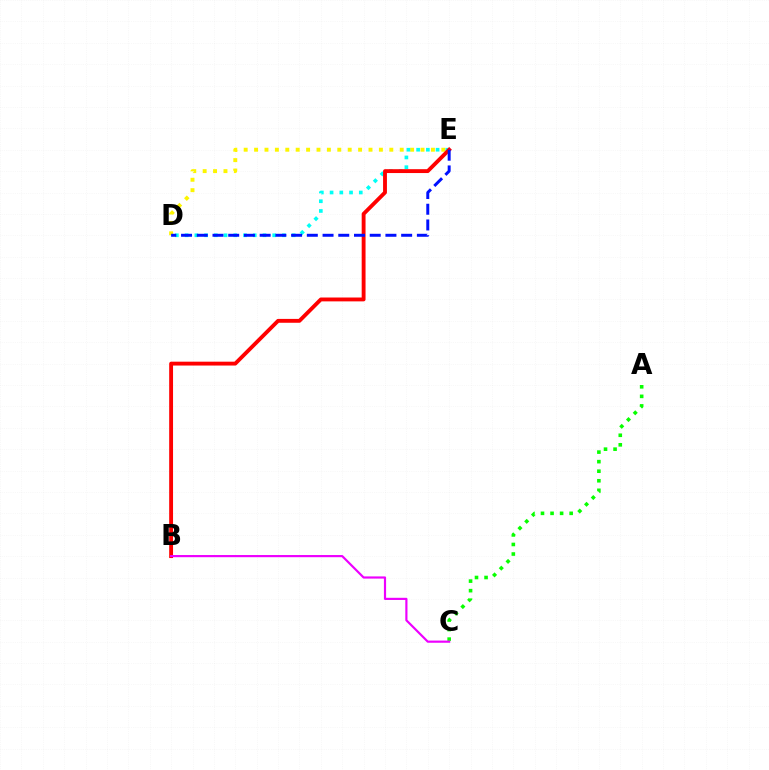{('D', 'E'): [{'color': '#fcf500', 'line_style': 'dotted', 'thickness': 2.83}, {'color': '#00fff6', 'line_style': 'dotted', 'thickness': 2.64}, {'color': '#0010ff', 'line_style': 'dashed', 'thickness': 2.14}], ('B', 'E'): [{'color': '#ff0000', 'line_style': 'solid', 'thickness': 2.78}], ('A', 'C'): [{'color': '#08ff00', 'line_style': 'dotted', 'thickness': 2.6}], ('B', 'C'): [{'color': '#ee00ff', 'line_style': 'solid', 'thickness': 1.57}]}